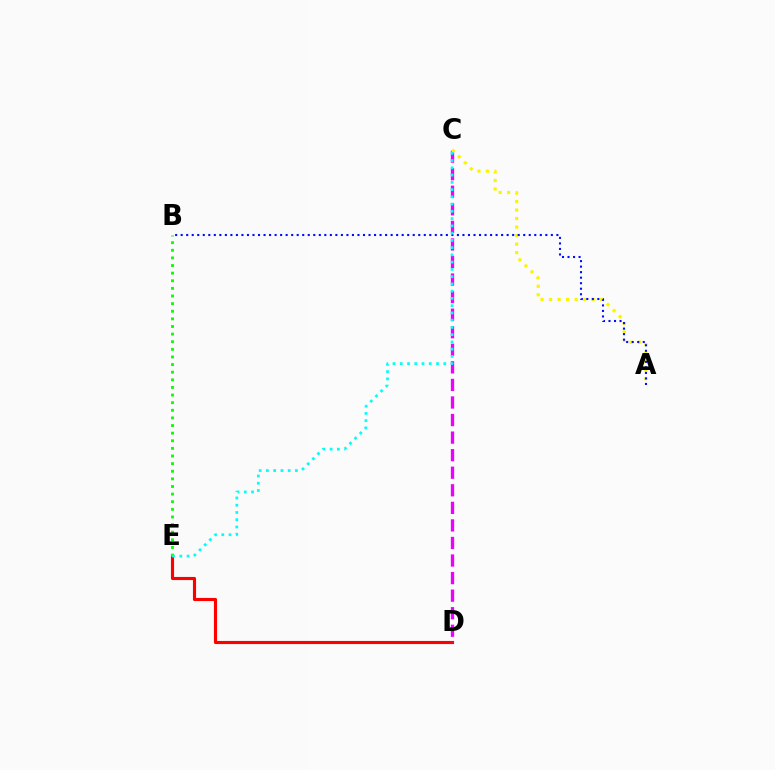{('D', 'E'): [{'color': '#ff0000', 'line_style': 'solid', 'thickness': 2.24}], ('B', 'E'): [{'color': '#08ff00', 'line_style': 'dotted', 'thickness': 2.07}], ('C', 'D'): [{'color': '#ee00ff', 'line_style': 'dashed', 'thickness': 2.39}], ('A', 'C'): [{'color': '#fcf500', 'line_style': 'dotted', 'thickness': 2.31}], ('A', 'B'): [{'color': '#0010ff', 'line_style': 'dotted', 'thickness': 1.5}], ('C', 'E'): [{'color': '#00fff6', 'line_style': 'dotted', 'thickness': 1.97}]}